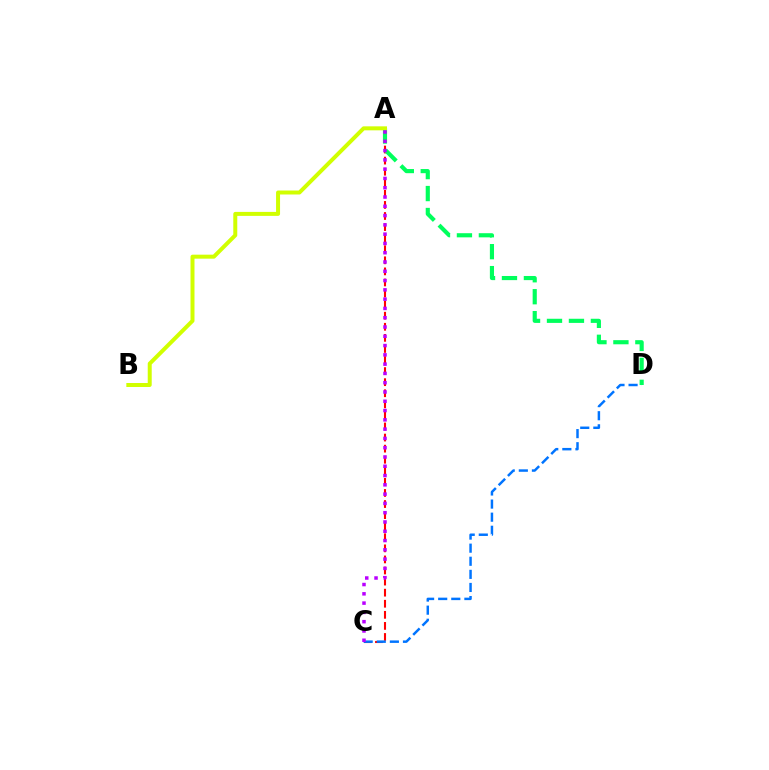{('A', 'C'): [{'color': '#ff0000', 'line_style': 'dashed', 'thickness': 1.5}, {'color': '#b900ff', 'line_style': 'dotted', 'thickness': 2.52}], ('C', 'D'): [{'color': '#0074ff', 'line_style': 'dashed', 'thickness': 1.78}], ('A', 'D'): [{'color': '#00ff5c', 'line_style': 'dashed', 'thickness': 2.98}], ('A', 'B'): [{'color': '#d1ff00', 'line_style': 'solid', 'thickness': 2.87}]}